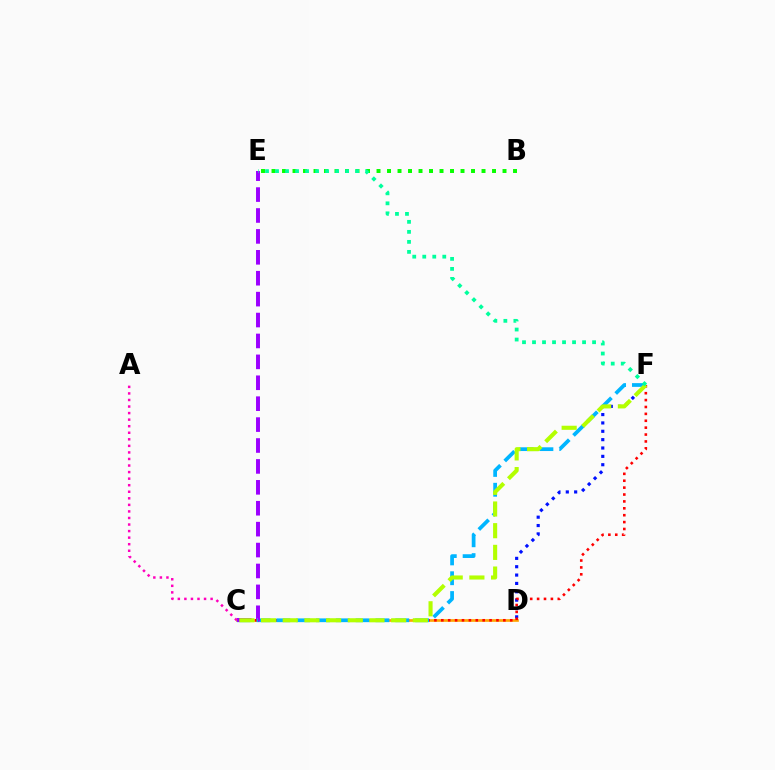{('D', 'F'): [{'color': '#0010ff', 'line_style': 'dotted', 'thickness': 2.27}], ('C', 'D'): [{'color': '#ffa500', 'line_style': 'solid', 'thickness': 1.93}], ('C', 'F'): [{'color': '#ff0000', 'line_style': 'dotted', 'thickness': 1.87}, {'color': '#00b5ff', 'line_style': 'dashed', 'thickness': 2.69}, {'color': '#b3ff00', 'line_style': 'dashed', 'thickness': 2.95}], ('B', 'E'): [{'color': '#08ff00', 'line_style': 'dotted', 'thickness': 2.85}], ('C', 'E'): [{'color': '#9b00ff', 'line_style': 'dashed', 'thickness': 2.84}], ('A', 'C'): [{'color': '#ff00bd', 'line_style': 'dotted', 'thickness': 1.78}], ('E', 'F'): [{'color': '#00ff9d', 'line_style': 'dotted', 'thickness': 2.72}]}